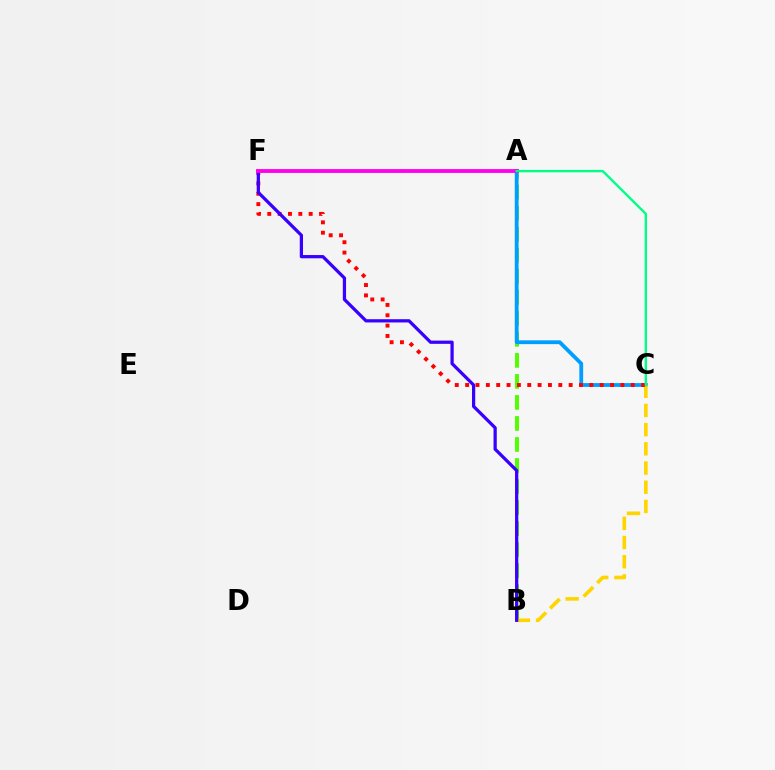{('A', 'B'): [{'color': '#4fff00', 'line_style': 'dashed', 'thickness': 2.86}], ('A', 'C'): [{'color': '#009eff', 'line_style': 'solid', 'thickness': 2.74}, {'color': '#00ff86', 'line_style': 'solid', 'thickness': 1.71}], ('B', 'C'): [{'color': '#ffd500', 'line_style': 'dashed', 'thickness': 2.61}], ('C', 'F'): [{'color': '#ff0000', 'line_style': 'dotted', 'thickness': 2.81}], ('B', 'F'): [{'color': '#3700ff', 'line_style': 'solid', 'thickness': 2.33}], ('A', 'F'): [{'color': '#ff00ed', 'line_style': 'solid', 'thickness': 2.76}]}